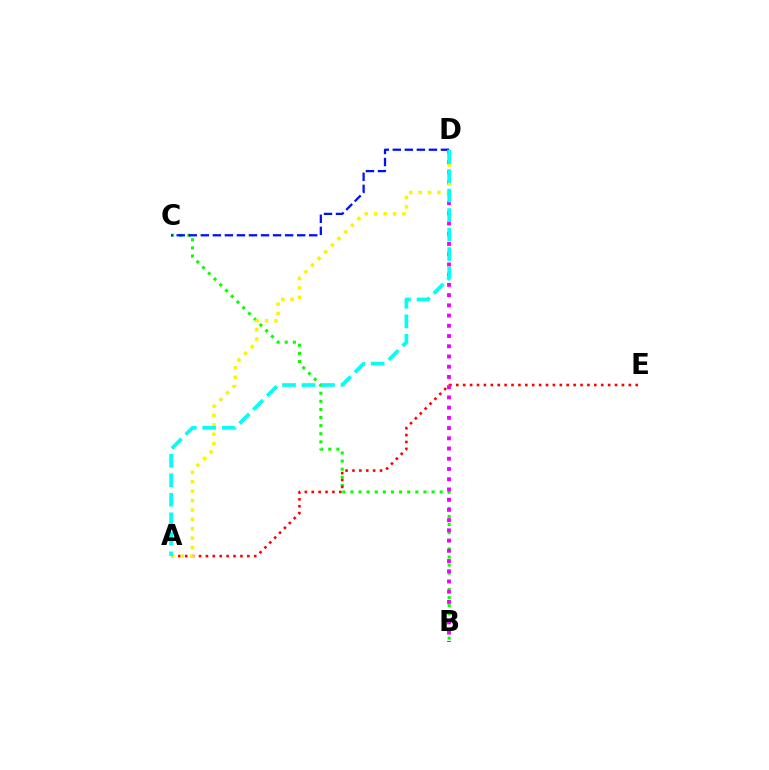{('B', 'C'): [{'color': '#08ff00', 'line_style': 'dotted', 'thickness': 2.2}], ('C', 'D'): [{'color': '#0010ff', 'line_style': 'dashed', 'thickness': 1.64}], ('A', 'E'): [{'color': '#ff0000', 'line_style': 'dotted', 'thickness': 1.87}], ('B', 'D'): [{'color': '#ee00ff', 'line_style': 'dotted', 'thickness': 2.78}], ('A', 'D'): [{'color': '#fcf500', 'line_style': 'dotted', 'thickness': 2.55}, {'color': '#00fff6', 'line_style': 'dashed', 'thickness': 2.65}]}